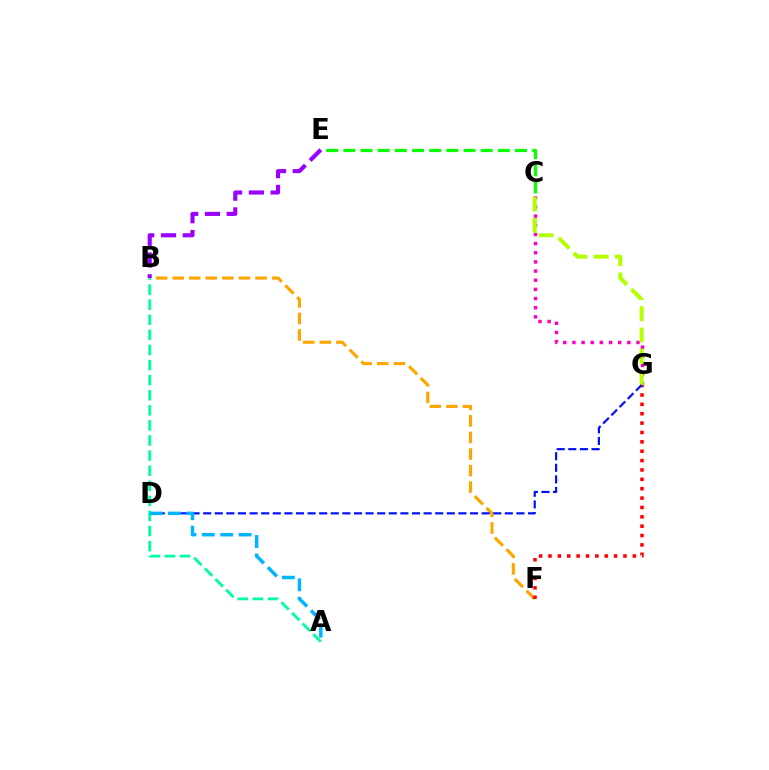{('C', 'E'): [{'color': '#08ff00', 'line_style': 'dashed', 'thickness': 2.33}], ('B', 'F'): [{'color': '#ffa500', 'line_style': 'dashed', 'thickness': 2.25}], ('C', 'G'): [{'color': '#ff00bd', 'line_style': 'dotted', 'thickness': 2.49}, {'color': '#b3ff00', 'line_style': 'dashed', 'thickness': 2.89}], ('B', 'E'): [{'color': '#9b00ff', 'line_style': 'dashed', 'thickness': 2.96}], ('F', 'G'): [{'color': '#ff0000', 'line_style': 'dotted', 'thickness': 2.55}], ('D', 'G'): [{'color': '#0010ff', 'line_style': 'dashed', 'thickness': 1.58}], ('A', 'B'): [{'color': '#00ff9d', 'line_style': 'dashed', 'thickness': 2.05}], ('A', 'D'): [{'color': '#00b5ff', 'line_style': 'dashed', 'thickness': 2.5}]}